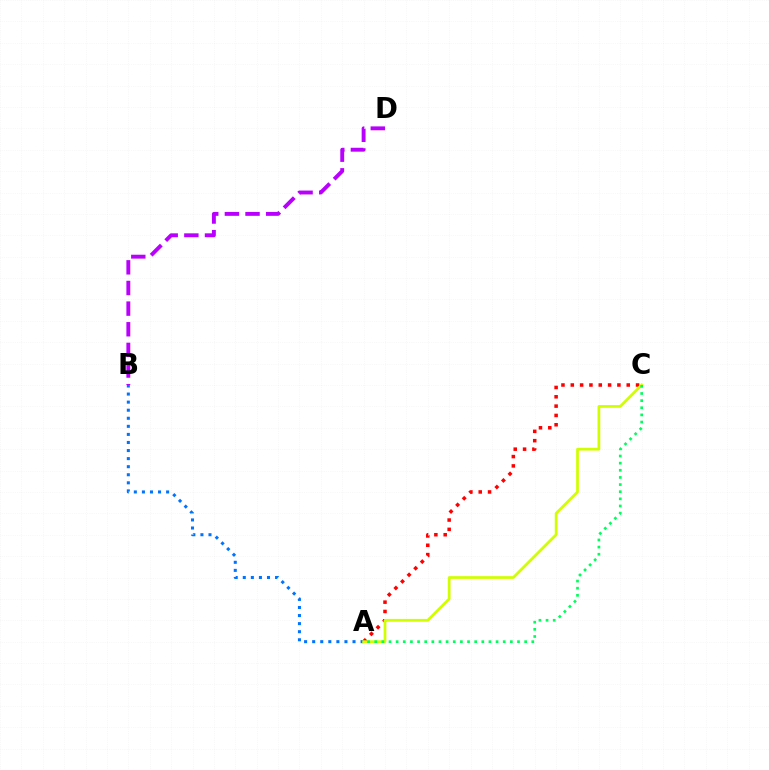{('A', 'C'): [{'color': '#ff0000', 'line_style': 'dotted', 'thickness': 2.53}, {'color': '#d1ff00', 'line_style': 'solid', 'thickness': 1.97}, {'color': '#00ff5c', 'line_style': 'dotted', 'thickness': 1.94}], ('A', 'B'): [{'color': '#0074ff', 'line_style': 'dotted', 'thickness': 2.19}], ('B', 'D'): [{'color': '#b900ff', 'line_style': 'dashed', 'thickness': 2.8}]}